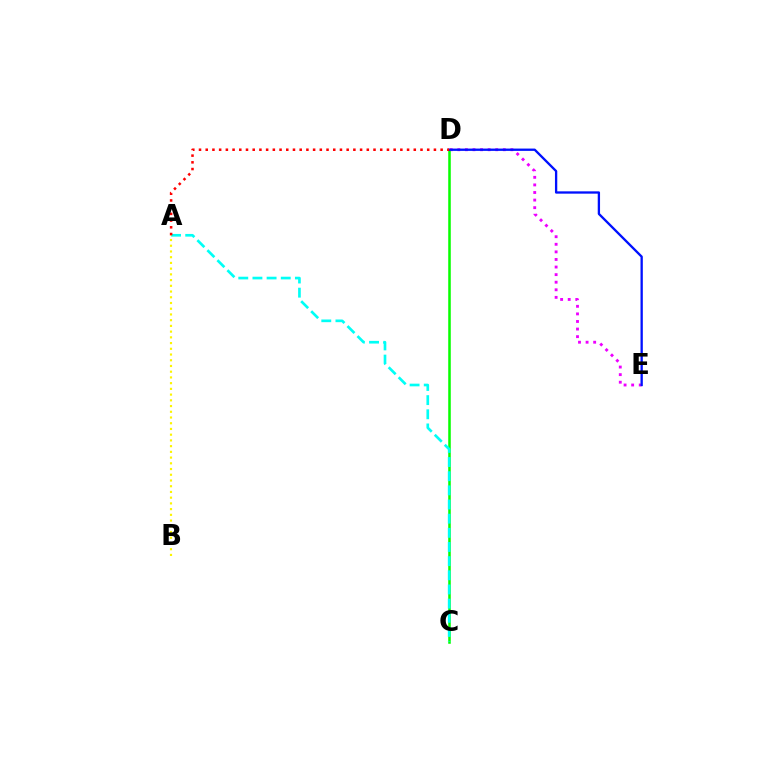{('D', 'E'): [{'color': '#ee00ff', 'line_style': 'dotted', 'thickness': 2.06}, {'color': '#0010ff', 'line_style': 'solid', 'thickness': 1.67}], ('C', 'D'): [{'color': '#08ff00', 'line_style': 'solid', 'thickness': 1.83}], ('A', 'C'): [{'color': '#00fff6', 'line_style': 'dashed', 'thickness': 1.92}], ('A', 'B'): [{'color': '#fcf500', 'line_style': 'dotted', 'thickness': 1.56}], ('A', 'D'): [{'color': '#ff0000', 'line_style': 'dotted', 'thickness': 1.82}]}